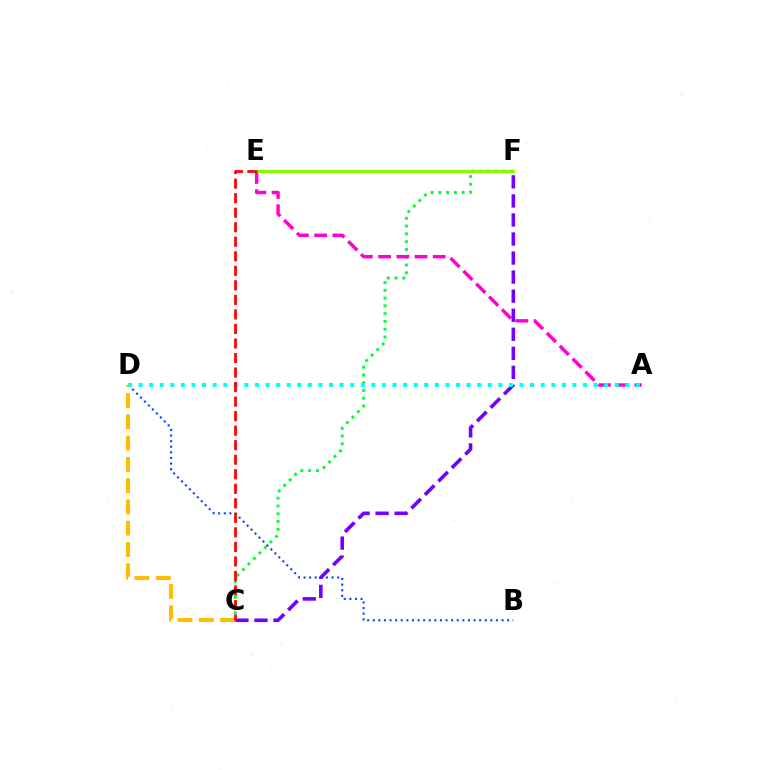{('C', 'F'): [{'color': '#00ff39', 'line_style': 'dotted', 'thickness': 2.12}, {'color': '#7200ff', 'line_style': 'dashed', 'thickness': 2.59}], ('B', 'D'): [{'color': '#004bff', 'line_style': 'dotted', 'thickness': 1.52}], ('A', 'E'): [{'color': '#ff00cf', 'line_style': 'dashed', 'thickness': 2.47}], ('E', 'F'): [{'color': '#84ff00', 'line_style': 'solid', 'thickness': 2.16}], ('A', 'D'): [{'color': '#00fff6', 'line_style': 'dotted', 'thickness': 2.87}], ('C', 'D'): [{'color': '#ffbd00', 'line_style': 'dashed', 'thickness': 2.89}], ('C', 'E'): [{'color': '#ff0000', 'line_style': 'dashed', 'thickness': 1.97}]}